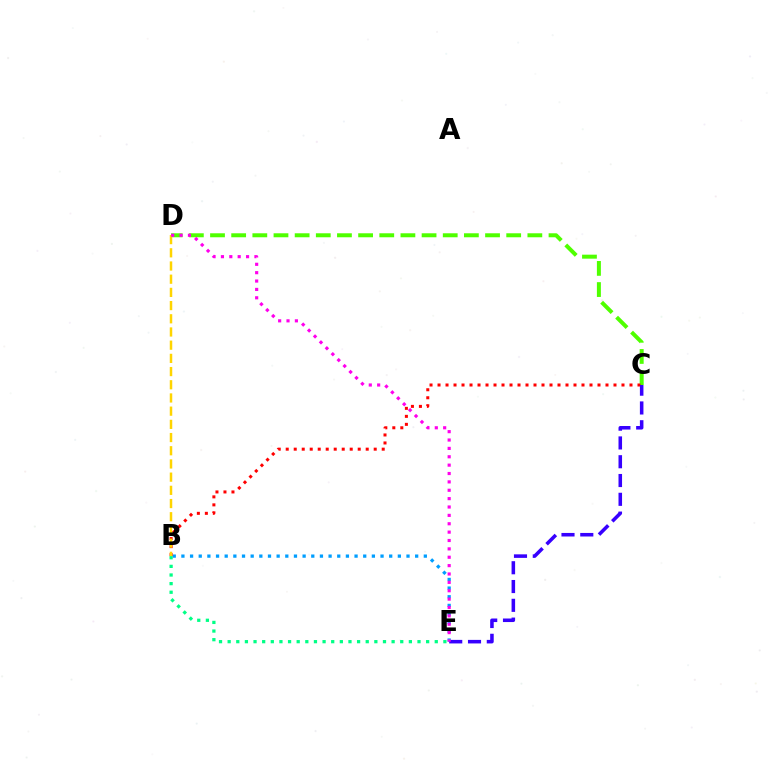{('B', 'E'): [{'color': '#009eff', 'line_style': 'dotted', 'thickness': 2.35}, {'color': '#00ff86', 'line_style': 'dotted', 'thickness': 2.34}], ('C', 'D'): [{'color': '#4fff00', 'line_style': 'dashed', 'thickness': 2.87}], ('B', 'C'): [{'color': '#ff0000', 'line_style': 'dotted', 'thickness': 2.17}], ('C', 'E'): [{'color': '#3700ff', 'line_style': 'dashed', 'thickness': 2.55}], ('B', 'D'): [{'color': '#ffd500', 'line_style': 'dashed', 'thickness': 1.79}], ('D', 'E'): [{'color': '#ff00ed', 'line_style': 'dotted', 'thickness': 2.27}]}